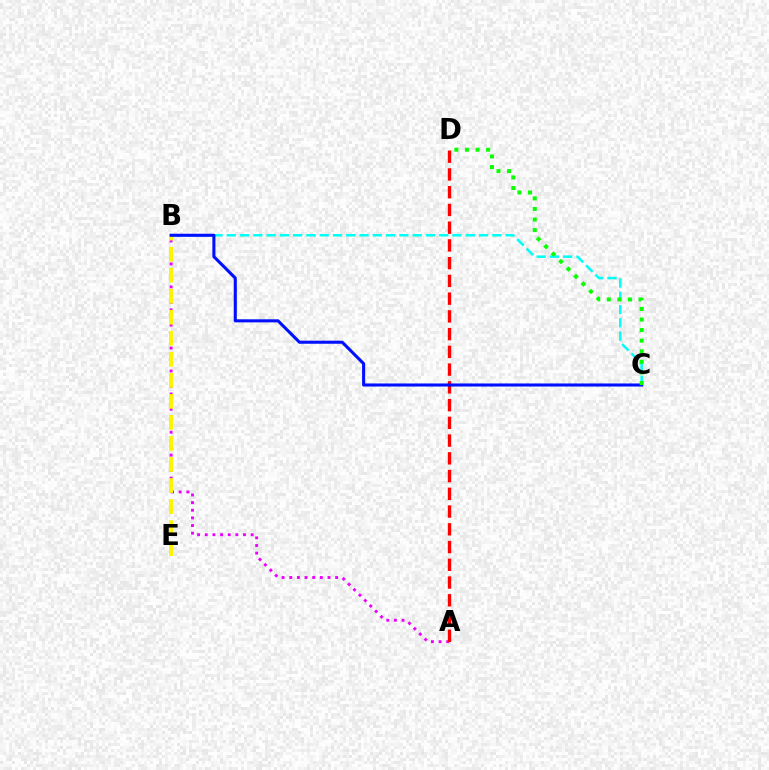{('A', 'B'): [{'color': '#ee00ff', 'line_style': 'dotted', 'thickness': 2.08}], ('A', 'D'): [{'color': '#ff0000', 'line_style': 'dashed', 'thickness': 2.41}], ('B', 'E'): [{'color': '#fcf500', 'line_style': 'dashed', 'thickness': 2.86}], ('B', 'C'): [{'color': '#00fff6', 'line_style': 'dashed', 'thickness': 1.8}, {'color': '#0010ff', 'line_style': 'solid', 'thickness': 2.21}], ('C', 'D'): [{'color': '#08ff00', 'line_style': 'dotted', 'thickness': 2.88}]}